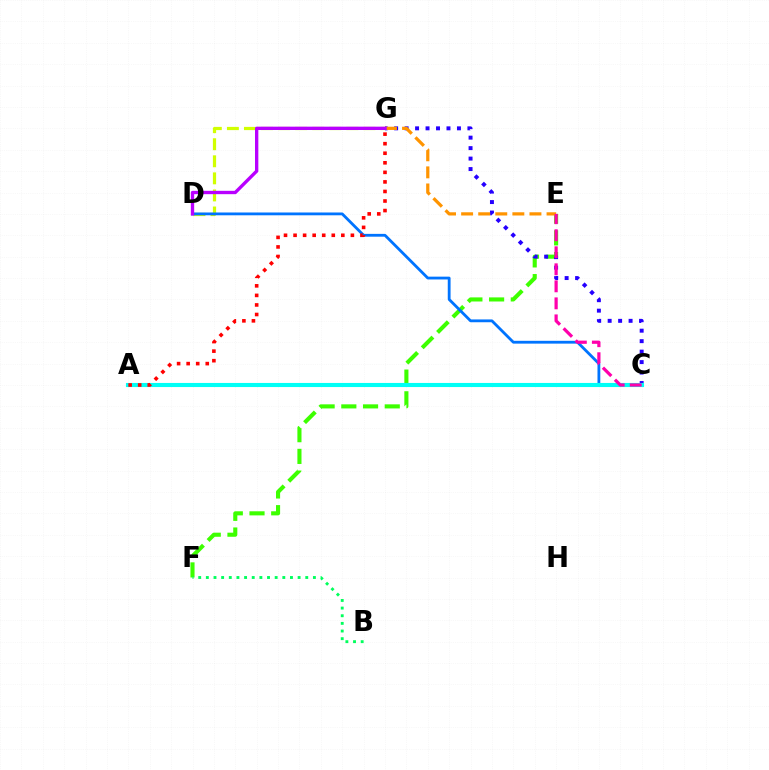{('E', 'F'): [{'color': '#3dff00', 'line_style': 'dashed', 'thickness': 2.95}], ('D', 'G'): [{'color': '#d1ff00', 'line_style': 'dashed', 'thickness': 2.32}, {'color': '#b900ff', 'line_style': 'solid', 'thickness': 2.41}], ('C', 'D'): [{'color': '#0074ff', 'line_style': 'solid', 'thickness': 2.02}], ('C', 'G'): [{'color': '#2500ff', 'line_style': 'dotted', 'thickness': 2.84}], ('B', 'F'): [{'color': '#00ff5c', 'line_style': 'dotted', 'thickness': 2.08}], ('E', 'G'): [{'color': '#ff9400', 'line_style': 'dashed', 'thickness': 2.32}], ('A', 'C'): [{'color': '#00fff6', 'line_style': 'solid', 'thickness': 2.95}], ('C', 'E'): [{'color': '#ff00ac', 'line_style': 'dashed', 'thickness': 2.31}], ('A', 'G'): [{'color': '#ff0000', 'line_style': 'dotted', 'thickness': 2.6}]}